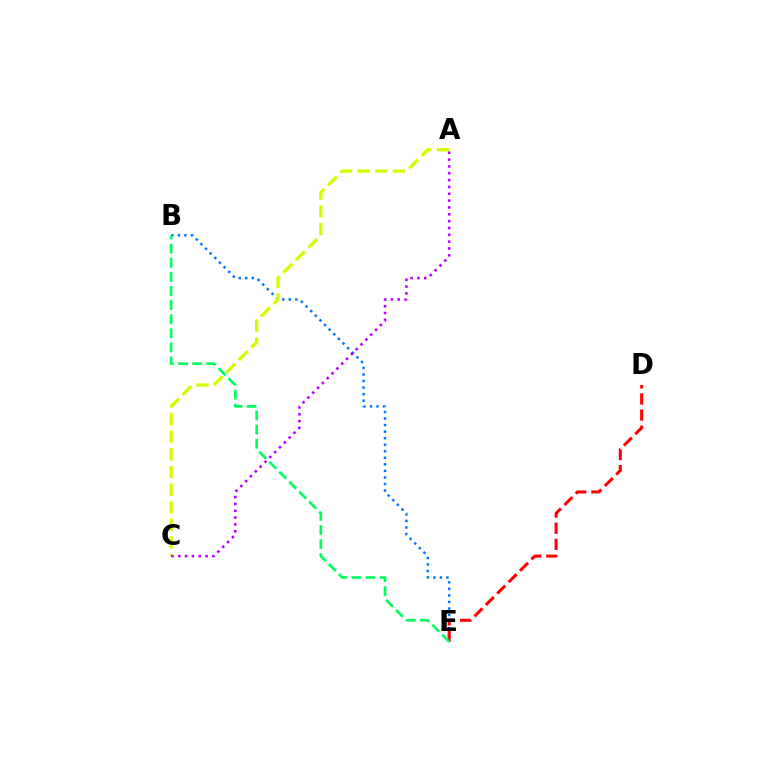{('B', 'E'): [{'color': '#0074ff', 'line_style': 'dotted', 'thickness': 1.78}, {'color': '#00ff5c', 'line_style': 'dashed', 'thickness': 1.92}], ('D', 'E'): [{'color': '#ff0000', 'line_style': 'dashed', 'thickness': 2.19}], ('A', 'C'): [{'color': '#d1ff00', 'line_style': 'dashed', 'thickness': 2.4}, {'color': '#b900ff', 'line_style': 'dotted', 'thickness': 1.86}]}